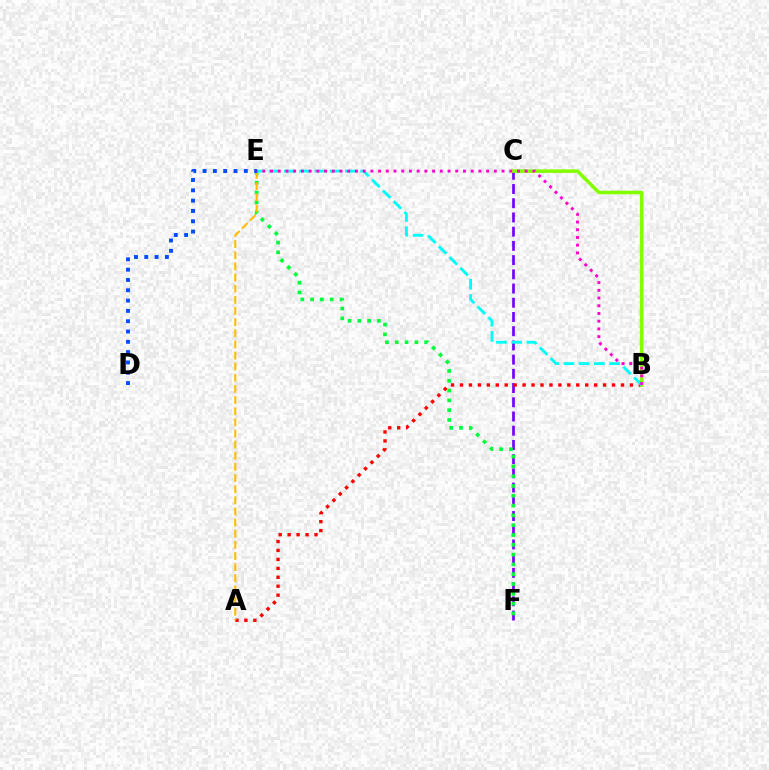{('C', 'F'): [{'color': '#7200ff', 'line_style': 'dashed', 'thickness': 1.93}], ('E', 'F'): [{'color': '#00ff39', 'line_style': 'dotted', 'thickness': 2.66}], ('A', 'B'): [{'color': '#ff0000', 'line_style': 'dotted', 'thickness': 2.43}], ('B', 'C'): [{'color': '#84ff00', 'line_style': 'solid', 'thickness': 2.57}], ('A', 'E'): [{'color': '#ffbd00', 'line_style': 'dashed', 'thickness': 1.51}], ('B', 'E'): [{'color': '#00fff6', 'line_style': 'dashed', 'thickness': 2.07}, {'color': '#ff00cf', 'line_style': 'dotted', 'thickness': 2.1}], ('D', 'E'): [{'color': '#004bff', 'line_style': 'dotted', 'thickness': 2.8}]}